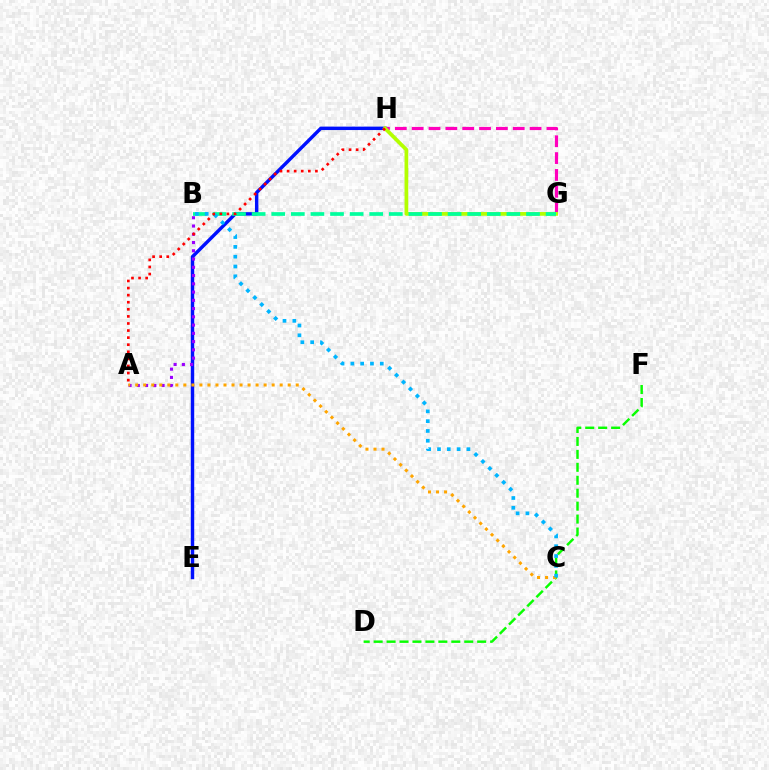{('E', 'H'): [{'color': '#0010ff', 'line_style': 'solid', 'thickness': 2.47}], ('D', 'F'): [{'color': '#08ff00', 'line_style': 'dashed', 'thickness': 1.76}], ('A', 'B'): [{'color': '#9b00ff', 'line_style': 'dotted', 'thickness': 2.24}], ('G', 'H'): [{'color': '#ff00bd', 'line_style': 'dashed', 'thickness': 2.29}, {'color': '#b3ff00', 'line_style': 'solid', 'thickness': 2.68}], ('A', 'C'): [{'color': '#ffa500', 'line_style': 'dotted', 'thickness': 2.18}], ('B', 'G'): [{'color': '#00ff9d', 'line_style': 'dashed', 'thickness': 2.66}], ('B', 'C'): [{'color': '#00b5ff', 'line_style': 'dotted', 'thickness': 2.67}], ('A', 'H'): [{'color': '#ff0000', 'line_style': 'dotted', 'thickness': 1.92}]}